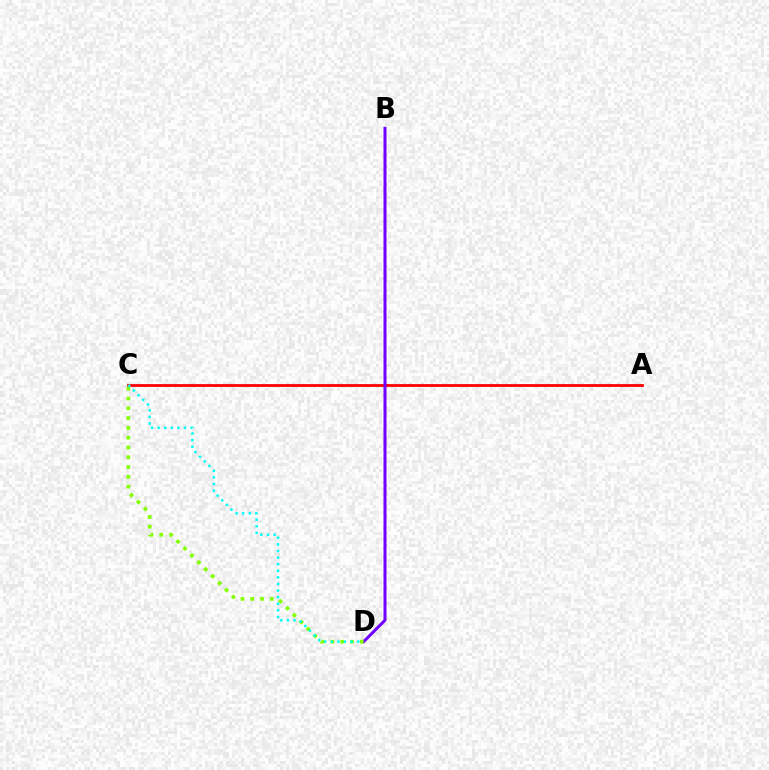{('A', 'C'): [{'color': '#ff0000', 'line_style': 'solid', 'thickness': 2.0}], ('B', 'D'): [{'color': '#7200ff', 'line_style': 'solid', 'thickness': 2.18}], ('C', 'D'): [{'color': '#84ff00', 'line_style': 'dotted', 'thickness': 2.66}, {'color': '#00fff6', 'line_style': 'dotted', 'thickness': 1.79}]}